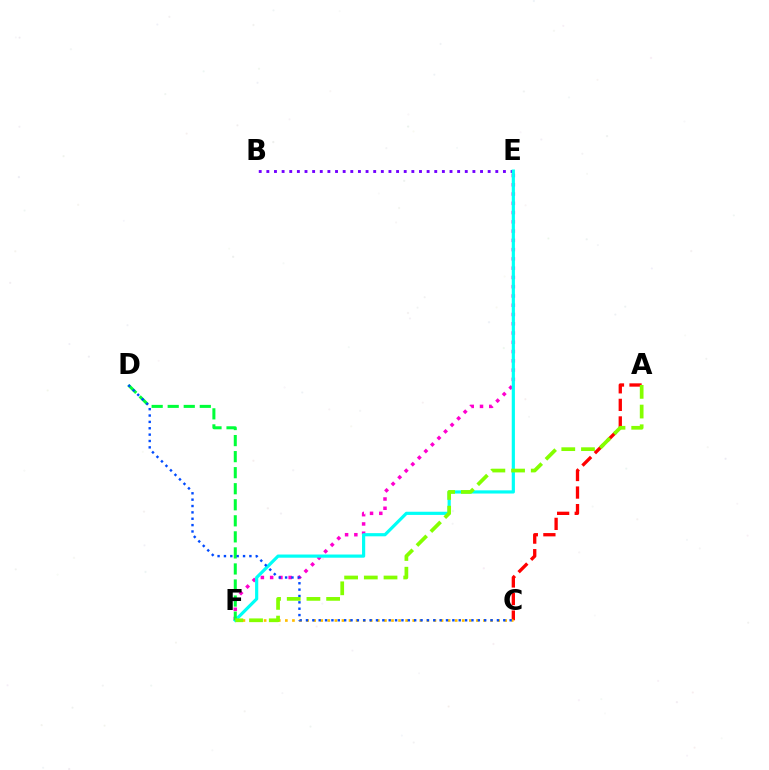{('A', 'C'): [{'color': '#ff0000', 'line_style': 'dashed', 'thickness': 2.39}], ('C', 'F'): [{'color': '#ffbd00', 'line_style': 'dotted', 'thickness': 1.92}], ('E', 'F'): [{'color': '#ff00cf', 'line_style': 'dotted', 'thickness': 2.52}, {'color': '#00fff6', 'line_style': 'solid', 'thickness': 2.29}], ('B', 'E'): [{'color': '#7200ff', 'line_style': 'dotted', 'thickness': 2.07}], ('D', 'F'): [{'color': '#00ff39', 'line_style': 'dashed', 'thickness': 2.18}], ('C', 'D'): [{'color': '#004bff', 'line_style': 'dotted', 'thickness': 1.73}], ('A', 'F'): [{'color': '#84ff00', 'line_style': 'dashed', 'thickness': 2.68}]}